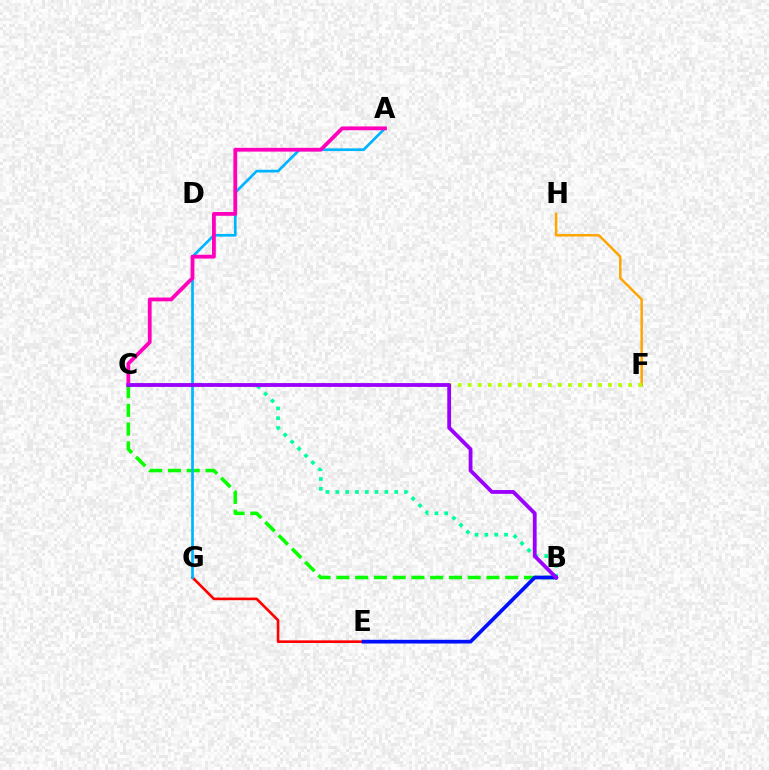{('F', 'H'): [{'color': '#ffa500', 'line_style': 'solid', 'thickness': 1.79}], ('E', 'G'): [{'color': '#ff0000', 'line_style': 'solid', 'thickness': 1.89}], ('B', 'C'): [{'color': '#08ff00', 'line_style': 'dashed', 'thickness': 2.55}, {'color': '#00ff9d', 'line_style': 'dotted', 'thickness': 2.67}, {'color': '#9b00ff', 'line_style': 'solid', 'thickness': 2.74}], ('A', 'G'): [{'color': '#00b5ff', 'line_style': 'solid', 'thickness': 1.95}], ('C', 'F'): [{'color': '#b3ff00', 'line_style': 'dotted', 'thickness': 2.72}], ('A', 'C'): [{'color': '#ff00bd', 'line_style': 'solid', 'thickness': 2.74}], ('B', 'E'): [{'color': '#0010ff', 'line_style': 'solid', 'thickness': 2.66}]}